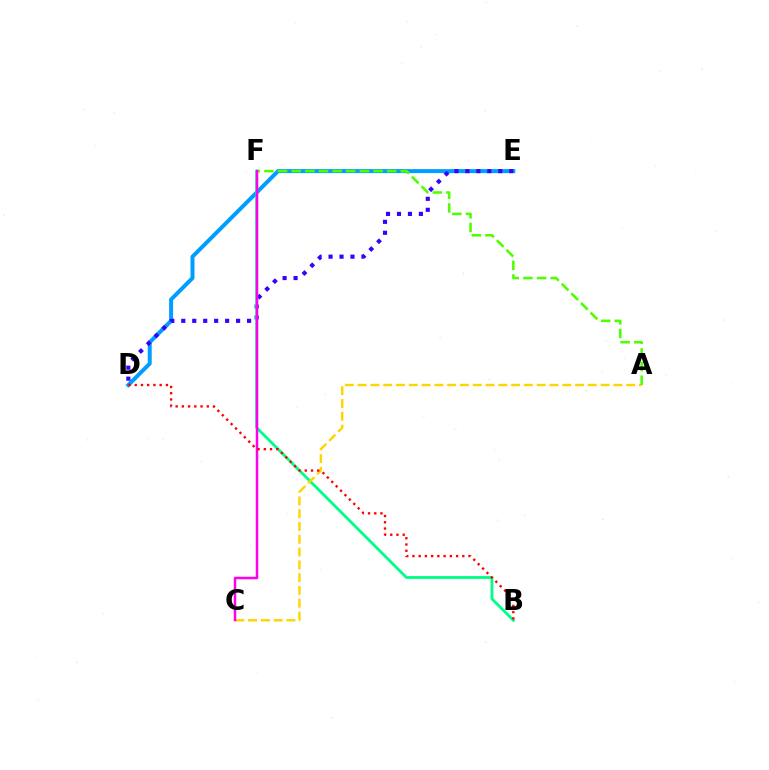{('D', 'E'): [{'color': '#009eff', 'line_style': 'solid', 'thickness': 2.87}, {'color': '#3700ff', 'line_style': 'dotted', 'thickness': 2.98}], ('B', 'F'): [{'color': '#00ff86', 'line_style': 'solid', 'thickness': 2.04}], ('A', 'C'): [{'color': '#ffd500', 'line_style': 'dashed', 'thickness': 1.74}], ('A', 'F'): [{'color': '#4fff00', 'line_style': 'dashed', 'thickness': 1.85}], ('C', 'F'): [{'color': '#ff00ed', 'line_style': 'solid', 'thickness': 1.8}], ('B', 'D'): [{'color': '#ff0000', 'line_style': 'dotted', 'thickness': 1.69}]}